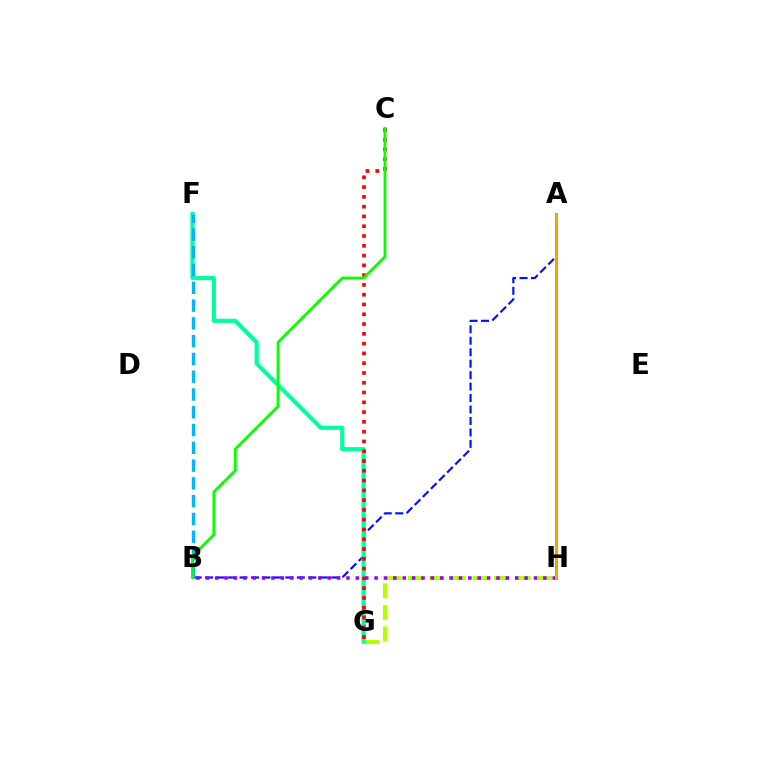{('A', 'B'): [{'color': '#0010ff', 'line_style': 'dashed', 'thickness': 1.56}], ('G', 'H'): [{'color': '#b3ff00', 'line_style': 'dashed', 'thickness': 2.93}], ('F', 'G'): [{'color': '#00ff9d', 'line_style': 'solid', 'thickness': 2.97}], ('B', 'F'): [{'color': '#00b5ff', 'line_style': 'dashed', 'thickness': 2.42}], ('B', 'H'): [{'color': '#9b00ff', 'line_style': 'dotted', 'thickness': 2.55}], ('A', 'H'): [{'color': '#ff00bd', 'line_style': 'solid', 'thickness': 2.11}, {'color': '#ffa500', 'line_style': 'solid', 'thickness': 2.01}], ('C', 'G'): [{'color': '#ff0000', 'line_style': 'dotted', 'thickness': 2.66}], ('B', 'C'): [{'color': '#08ff00', 'line_style': 'solid', 'thickness': 2.04}]}